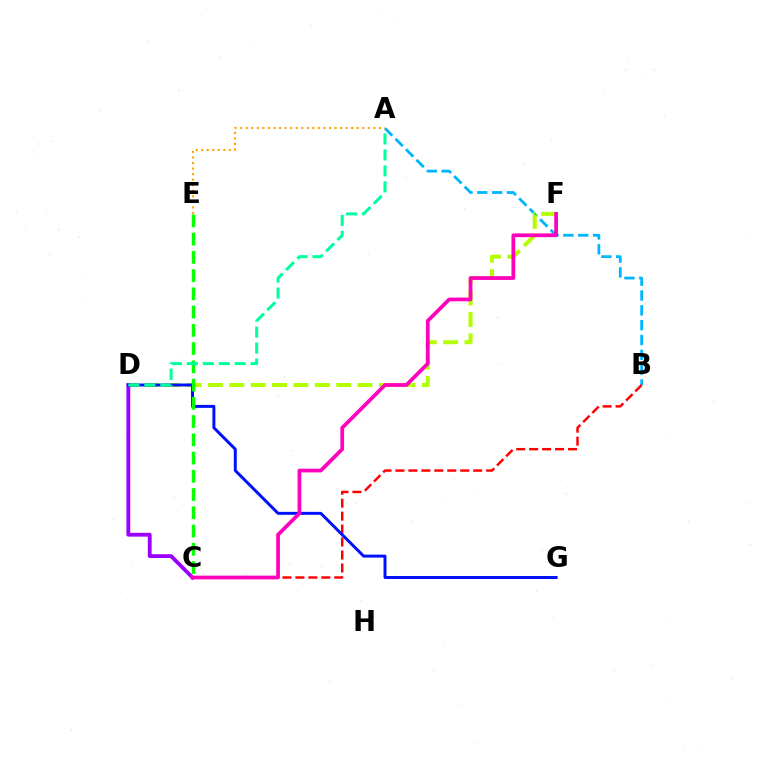{('A', 'B'): [{'color': '#00b5ff', 'line_style': 'dashed', 'thickness': 2.02}], ('D', 'F'): [{'color': '#b3ff00', 'line_style': 'dashed', 'thickness': 2.91}], ('B', 'C'): [{'color': '#ff0000', 'line_style': 'dashed', 'thickness': 1.76}], ('C', 'D'): [{'color': '#9b00ff', 'line_style': 'solid', 'thickness': 2.76}], ('D', 'G'): [{'color': '#0010ff', 'line_style': 'solid', 'thickness': 2.14}], ('C', 'F'): [{'color': '#ff00bd', 'line_style': 'solid', 'thickness': 2.69}], ('C', 'E'): [{'color': '#08ff00', 'line_style': 'dashed', 'thickness': 2.48}], ('A', 'D'): [{'color': '#00ff9d', 'line_style': 'dashed', 'thickness': 2.17}], ('A', 'E'): [{'color': '#ffa500', 'line_style': 'dotted', 'thickness': 1.51}]}